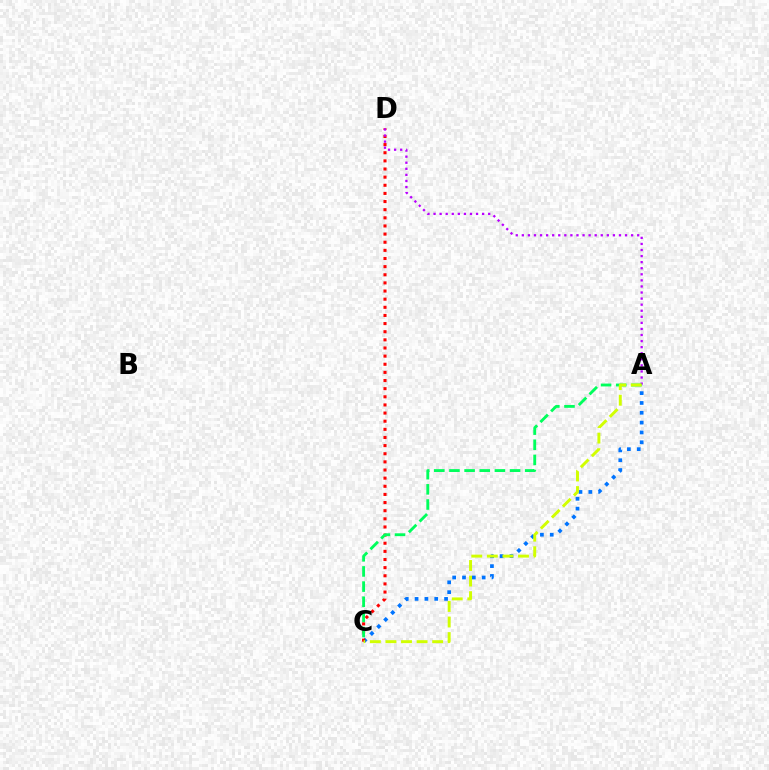{('A', 'C'): [{'color': '#0074ff', 'line_style': 'dotted', 'thickness': 2.67}, {'color': '#00ff5c', 'line_style': 'dashed', 'thickness': 2.06}, {'color': '#d1ff00', 'line_style': 'dashed', 'thickness': 2.12}], ('C', 'D'): [{'color': '#ff0000', 'line_style': 'dotted', 'thickness': 2.21}], ('A', 'D'): [{'color': '#b900ff', 'line_style': 'dotted', 'thickness': 1.65}]}